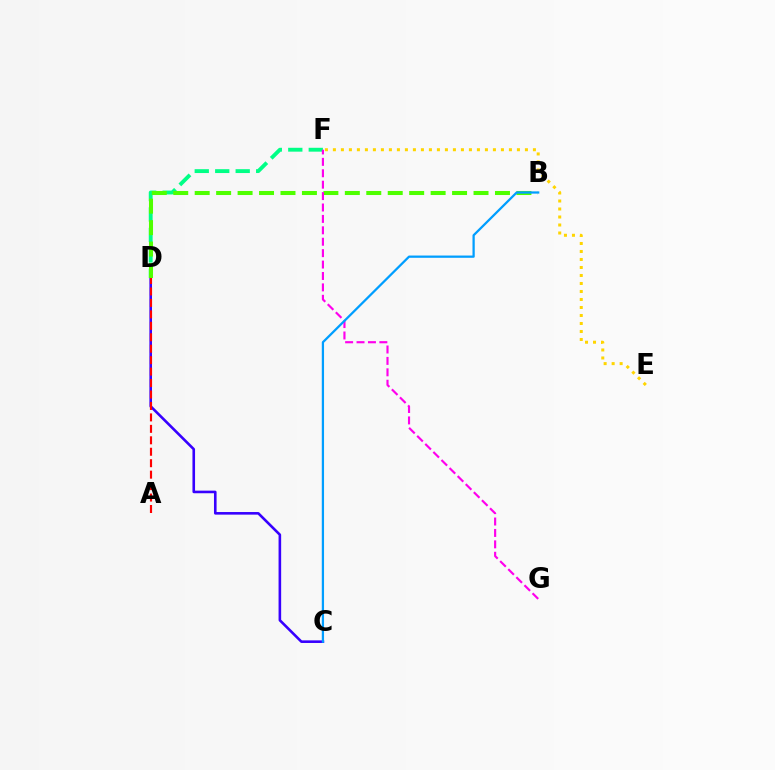{('D', 'F'): [{'color': '#00ff86', 'line_style': 'dashed', 'thickness': 2.78}], ('C', 'D'): [{'color': '#3700ff', 'line_style': 'solid', 'thickness': 1.87}], ('B', 'D'): [{'color': '#4fff00', 'line_style': 'dashed', 'thickness': 2.91}], ('F', 'G'): [{'color': '#ff00ed', 'line_style': 'dashed', 'thickness': 1.55}], ('E', 'F'): [{'color': '#ffd500', 'line_style': 'dotted', 'thickness': 2.17}], ('A', 'D'): [{'color': '#ff0000', 'line_style': 'dashed', 'thickness': 1.56}], ('B', 'C'): [{'color': '#009eff', 'line_style': 'solid', 'thickness': 1.62}]}